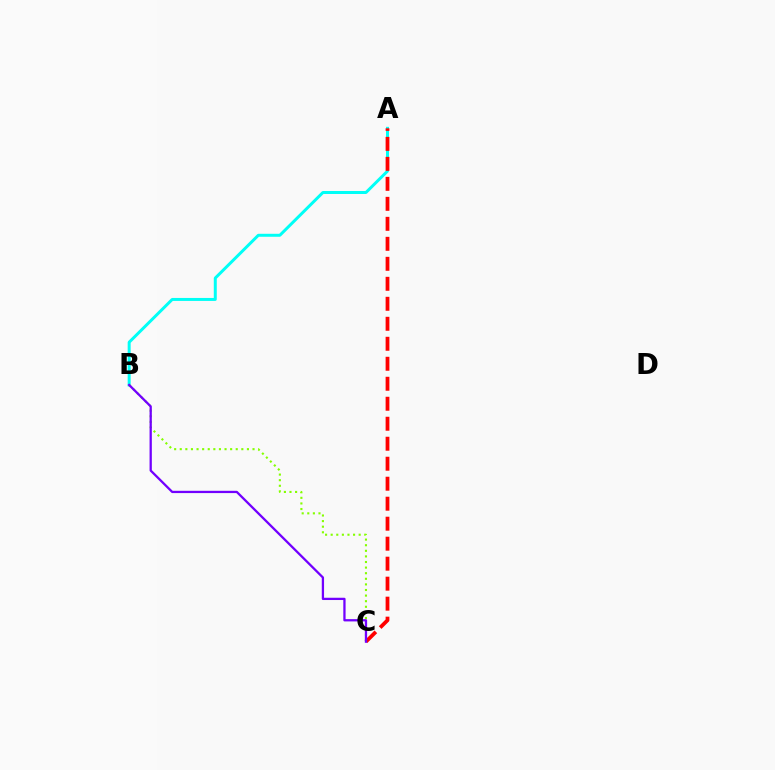{('A', 'B'): [{'color': '#00fff6', 'line_style': 'solid', 'thickness': 2.15}], ('A', 'C'): [{'color': '#ff0000', 'line_style': 'dashed', 'thickness': 2.72}], ('B', 'C'): [{'color': '#84ff00', 'line_style': 'dotted', 'thickness': 1.52}, {'color': '#7200ff', 'line_style': 'solid', 'thickness': 1.64}]}